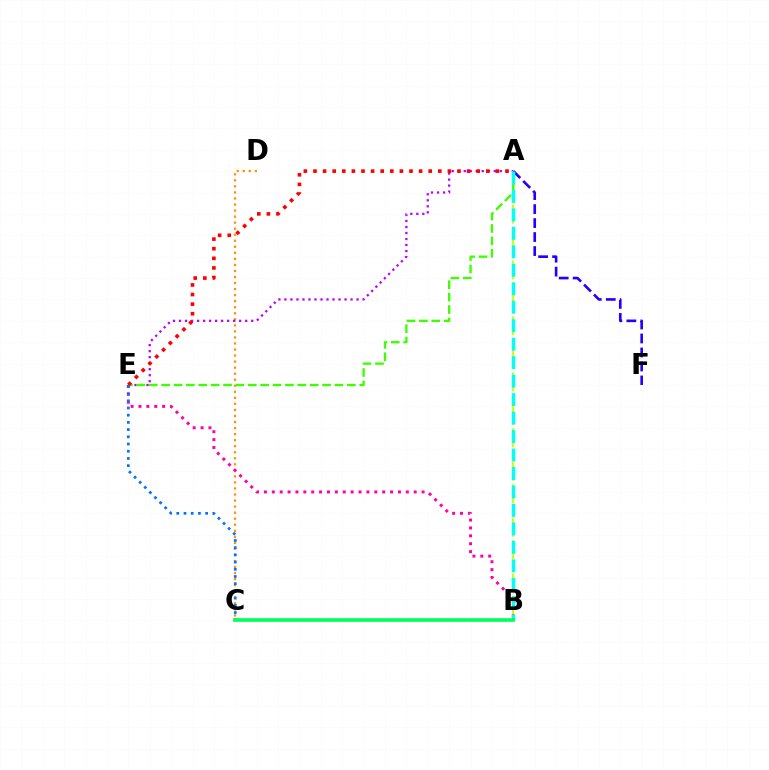{('C', 'D'): [{'color': '#ff9400', 'line_style': 'dotted', 'thickness': 1.64}], ('A', 'E'): [{'color': '#b900ff', 'line_style': 'dotted', 'thickness': 1.63}, {'color': '#3dff00', 'line_style': 'dashed', 'thickness': 1.68}, {'color': '#ff0000', 'line_style': 'dotted', 'thickness': 2.61}], ('A', 'B'): [{'color': '#d1ff00', 'line_style': 'dashed', 'thickness': 1.52}, {'color': '#00fff6', 'line_style': 'dashed', 'thickness': 2.51}], ('B', 'E'): [{'color': '#ff00ac', 'line_style': 'dotted', 'thickness': 2.14}], ('A', 'F'): [{'color': '#2500ff', 'line_style': 'dashed', 'thickness': 1.9}], ('C', 'E'): [{'color': '#0074ff', 'line_style': 'dotted', 'thickness': 1.96}], ('B', 'C'): [{'color': '#00ff5c', 'line_style': 'solid', 'thickness': 2.61}]}